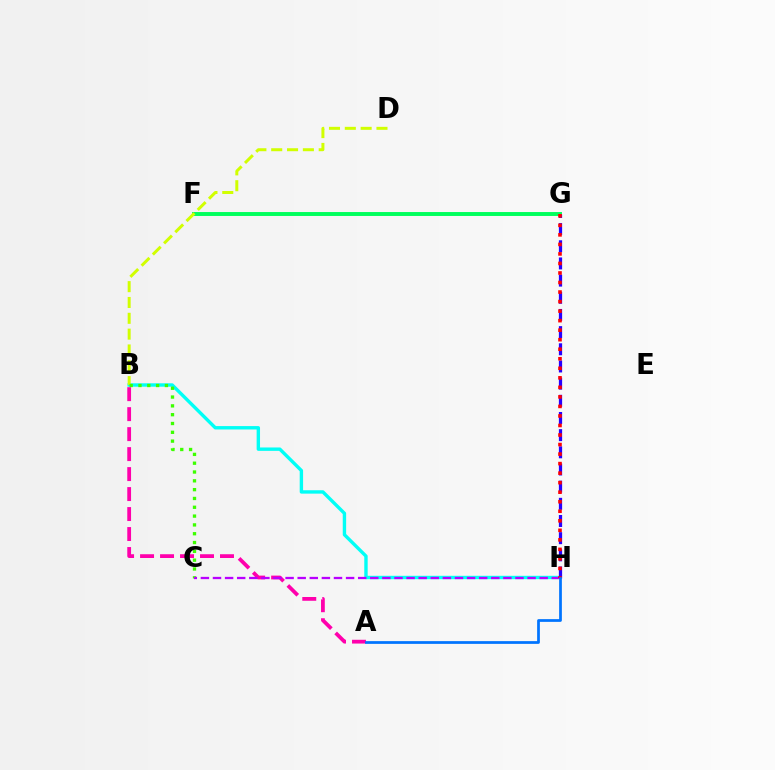{('B', 'H'): [{'color': '#00fff6', 'line_style': 'solid', 'thickness': 2.44}], ('F', 'G'): [{'color': '#ff9400', 'line_style': 'solid', 'thickness': 1.53}, {'color': '#00ff5c', 'line_style': 'solid', 'thickness': 2.82}], ('B', 'D'): [{'color': '#d1ff00', 'line_style': 'dashed', 'thickness': 2.15}], ('G', 'H'): [{'color': '#2500ff', 'line_style': 'dashed', 'thickness': 2.33}, {'color': '#ff0000', 'line_style': 'dotted', 'thickness': 2.59}], ('A', 'B'): [{'color': '#ff00ac', 'line_style': 'dashed', 'thickness': 2.71}], ('B', 'C'): [{'color': '#3dff00', 'line_style': 'dotted', 'thickness': 2.4}], ('C', 'H'): [{'color': '#b900ff', 'line_style': 'dashed', 'thickness': 1.64}], ('A', 'H'): [{'color': '#0074ff', 'line_style': 'solid', 'thickness': 1.97}]}